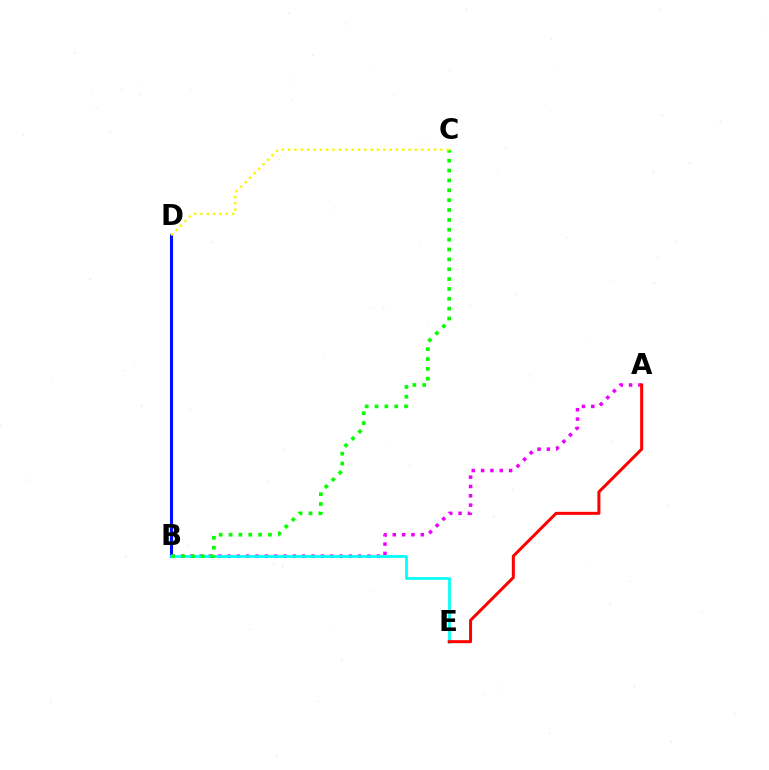{('A', 'B'): [{'color': '#ee00ff', 'line_style': 'dotted', 'thickness': 2.53}], ('B', 'D'): [{'color': '#0010ff', 'line_style': 'solid', 'thickness': 2.21}], ('B', 'E'): [{'color': '#00fff6', 'line_style': 'solid', 'thickness': 1.94}], ('A', 'E'): [{'color': '#ff0000', 'line_style': 'solid', 'thickness': 2.17}], ('B', 'C'): [{'color': '#08ff00', 'line_style': 'dotted', 'thickness': 2.68}], ('C', 'D'): [{'color': '#fcf500', 'line_style': 'dotted', 'thickness': 1.72}]}